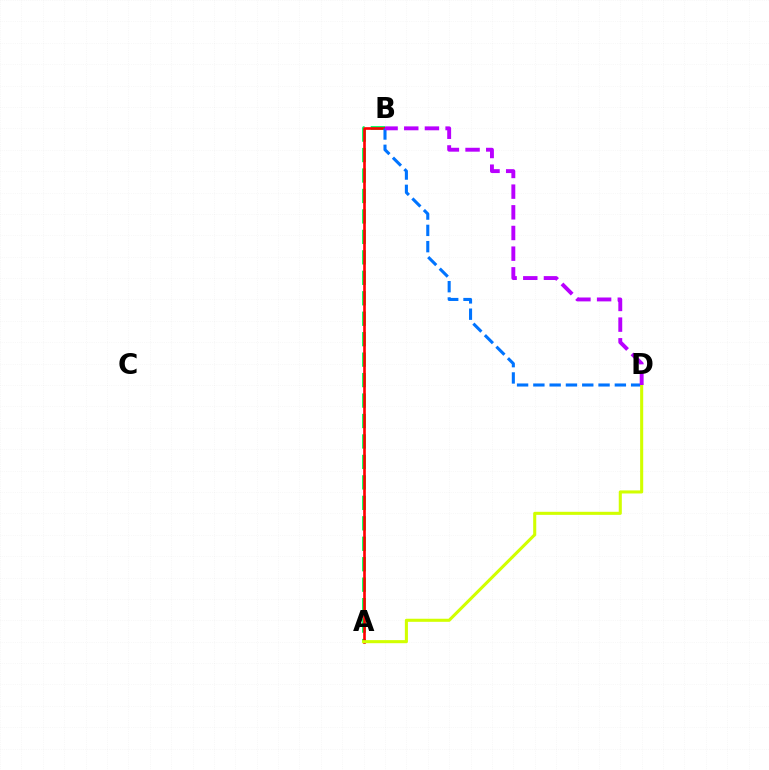{('A', 'B'): [{'color': '#00ff5c', 'line_style': 'dashed', 'thickness': 2.78}, {'color': '#ff0000', 'line_style': 'solid', 'thickness': 1.9}], ('B', 'D'): [{'color': '#0074ff', 'line_style': 'dashed', 'thickness': 2.21}, {'color': '#b900ff', 'line_style': 'dashed', 'thickness': 2.81}], ('A', 'D'): [{'color': '#d1ff00', 'line_style': 'solid', 'thickness': 2.21}]}